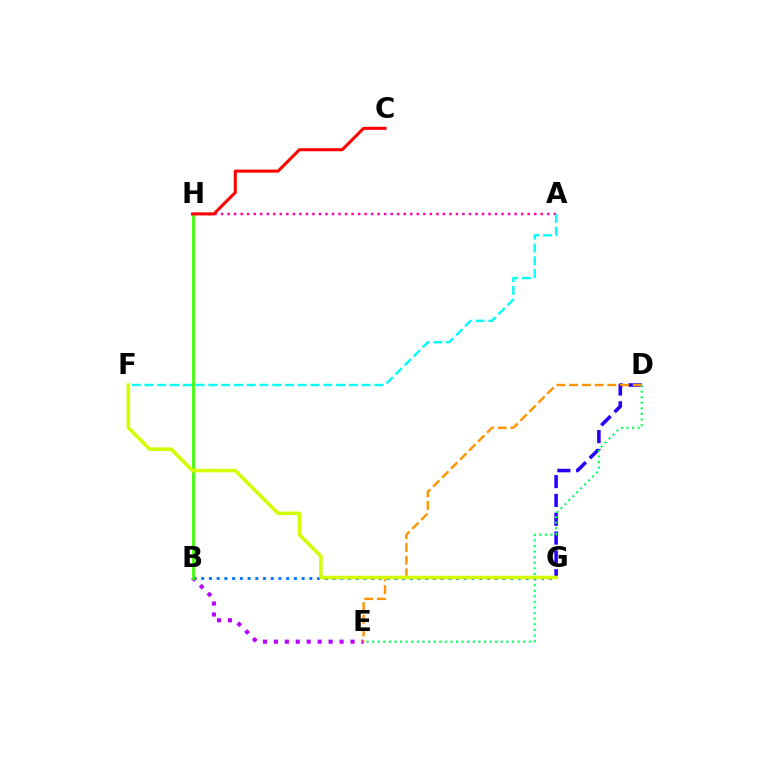{('D', 'G'): [{'color': '#2500ff', 'line_style': 'dashed', 'thickness': 2.56}], ('D', 'E'): [{'color': '#00ff5c', 'line_style': 'dotted', 'thickness': 1.52}, {'color': '#ff9400', 'line_style': 'dashed', 'thickness': 1.73}], ('B', 'E'): [{'color': '#b900ff', 'line_style': 'dotted', 'thickness': 2.97}], ('B', 'G'): [{'color': '#0074ff', 'line_style': 'dotted', 'thickness': 2.1}], ('B', 'H'): [{'color': '#3dff00', 'line_style': 'solid', 'thickness': 1.98}], ('A', 'H'): [{'color': '#ff00ac', 'line_style': 'dotted', 'thickness': 1.77}], ('A', 'F'): [{'color': '#00fff6', 'line_style': 'dashed', 'thickness': 1.74}], ('C', 'H'): [{'color': '#ff0000', 'line_style': 'solid', 'thickness': 2.19}], ('F', 'G'): [{'color': '#d1ff00', 'line_style': 'solid', 'thickness': 2.57}]}